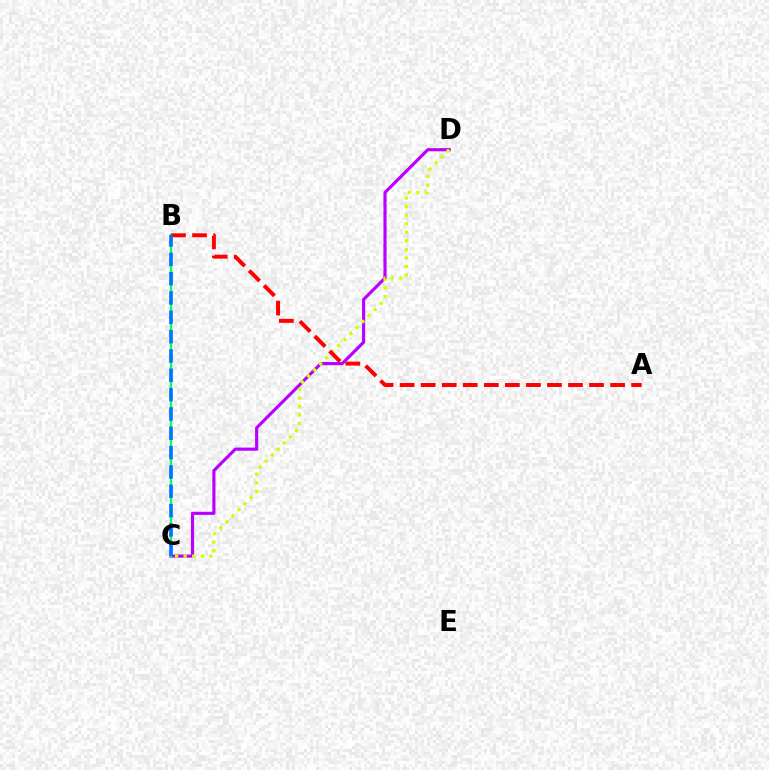{('C', 'D'): [{'color': '#b900ff', 'line_style': 'solid', 'thickness': 2.26}, {'color': '#d1ff00', 'line_style': 'dotted', 'thickness': 2.32}], ('B', 'C'): [{'color': '#00ff5c', 'line_style': 'solid', 'thickness': 1.65}, {'color': '#0074ff', 'line_style': 'dashed', 'thickness': 2.63}], ('A', 'B'): [{'color': '#ff0000', 'line_style': 'dashed', 'thickness': 2.86}]}